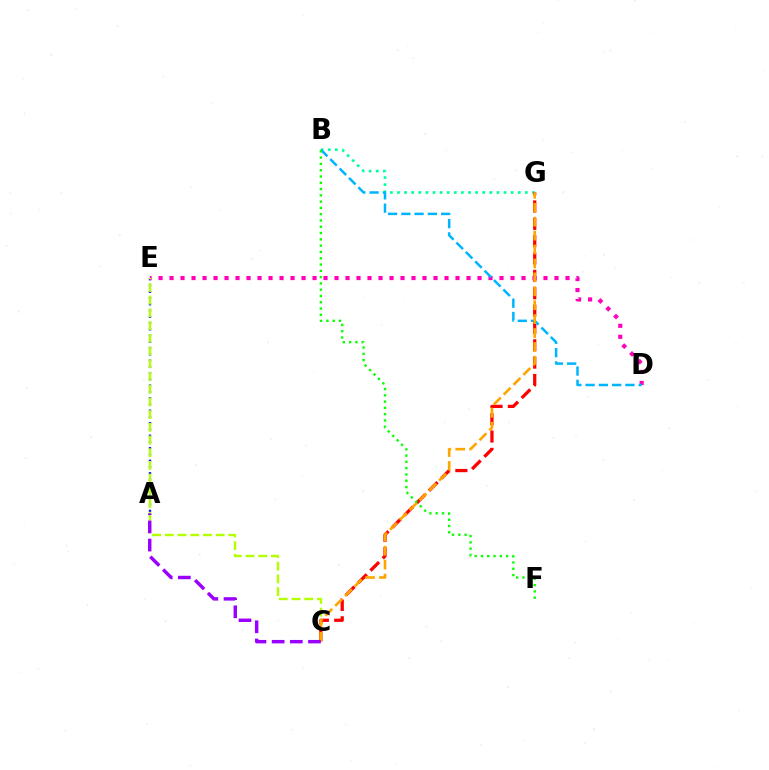{('B', 'G'): [{'color': '#00ff9d', 'line_style': 'dotted', 'thickness': 1.93}], ('C', 'G'): [{'color': '#ff0000', 'line_style': 'dashed', 'thickness': 2.36}, {'color': '#ffa500', 'line_style': 'dashed', 'thickness': 1.89}], ('A', 'E'): [{'color': '#0010ff', 'line_style': 'dotted', 'thickness': 1.7}], ('D', 'E'): [{'color': '#ff00bd', 'line_style': 'dotted', 'thickness': 2.99}], ('C', 'E'): [{'color': '#b3ff00', 'line_style': 'dashed', 'thickness': 1.73}], ('B', 'D'): [{'color': '#00b5ff', 'line_style': 'dashed', 'thickness': 1.8}], ('A', 'C'): [{'color': '#9b00ff', 'line_style': 'dashed', 'thickness': 2.47}], ('B', 'F'): [{'color': '#08ff00', 'line_style': 'dotted', 'thickness': 1.71}]}